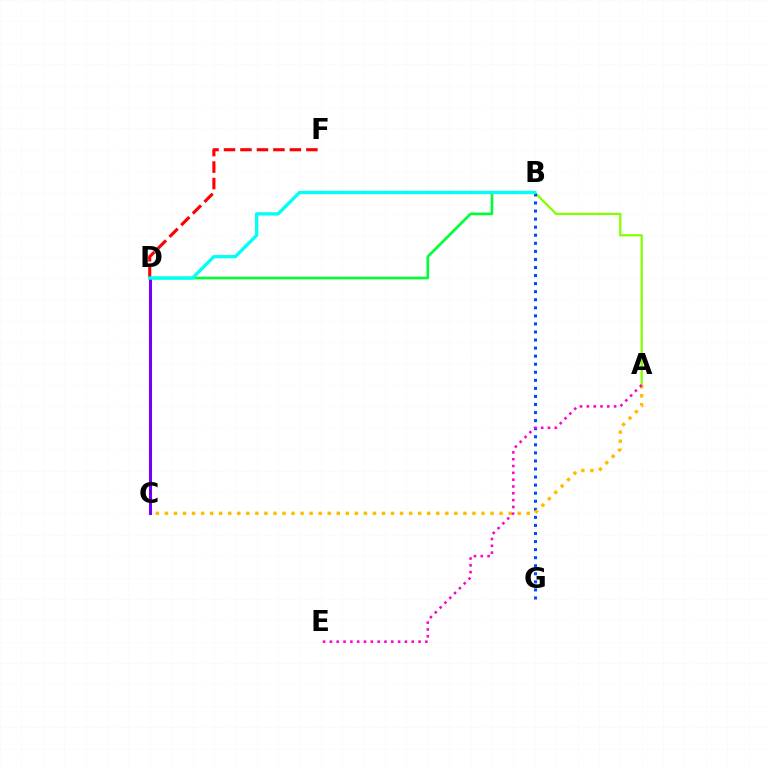{('A', 'B'): [{'color': '#84ff00', 'line_style': 'solid', 'thickness': 1.64}], ('B', 'G'): [{'color': '#004bff', 'line_style': 'dotted', 'thickness': 2.19}], ('A', 'C'): [{'color': '#ffbd00', 'line_style': 'dotted', 'thickness': 2.46}], ('B', 'D'): [{'color': '#00ff39', 'line_style': 'solid', 'thickness': 1.92}, {'color': '#00fff6', 'line_style': 'solid', 'thickness': 2.39}], ('C', 'D'): [{'color': '#7200ff', 'line_style': 'solid', 'thickness': 2.2}], ('A', 'E'): [{'color': '#ff00cf', 'line_style': 'dotted', 'thickness': 1.85}], ('D', 'F'): [{'color': '#ff0000', 'line_style': 'dashed', 'thickness': 2.24}]}